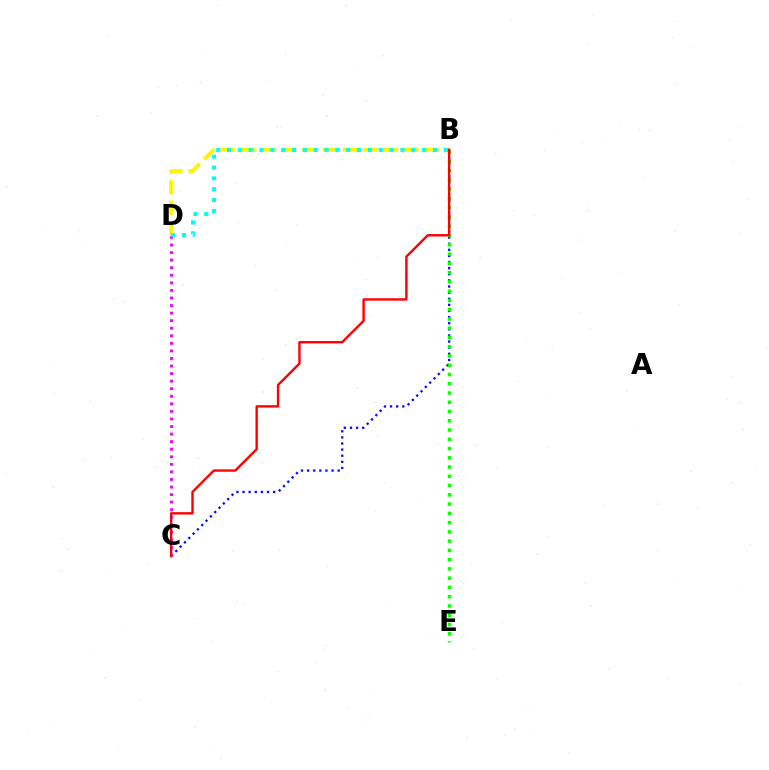{('B', 'C'): [{'color': '#0010ff', 'line_style': 'dotted', 'thickness': 1.66}, {'color': '#ff0000', 'line_style': 'solid', 'thickness': 1.71}], ('C', 'D'): [{'color': '#ee00ff', 'line_style': 'dotted', 'thickness': 2.05}], ('B', 'D'): [{'color': '#fcf500', 'line_style': 'dashed', 'thickness': 2.77}, {'color': '#00fff6', 'line_style': 'dotted', 'thickness': 2.95}], ('B', 'E'): [{'color': '#08ff00', 'line_style': 'dotted', 'thickness': 2.52}]}